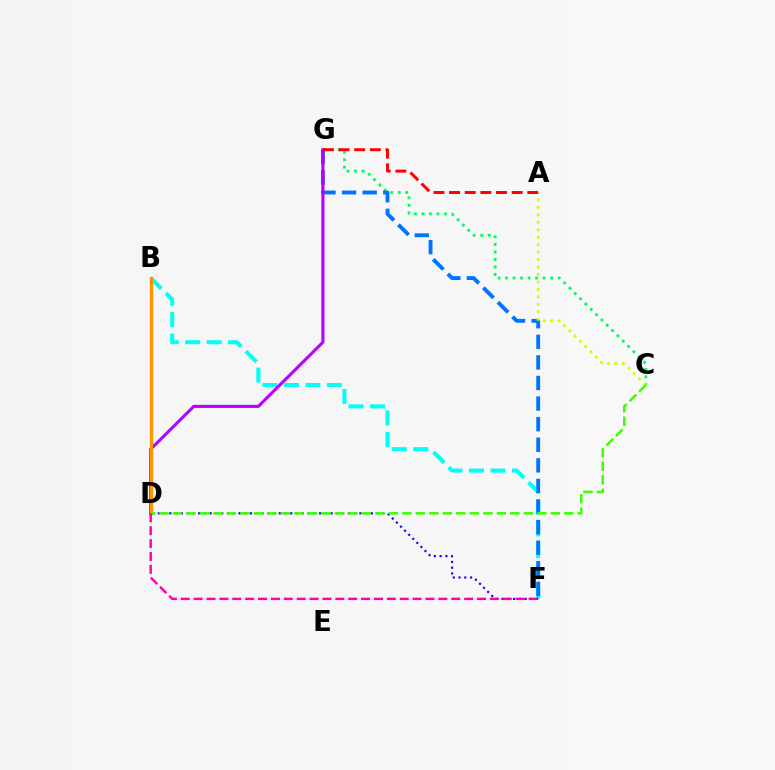{('B', 'F'): [{'color': '#00fff6', 'line_style': 'dashed', 'thickness': 2.92}], ('C', 'G'): [{'color': '#00ff5c', 'line_style': 'dotted', 'thickness': 2.04}], ('F', 'G'): [{'color': '#0074ff', 'line_style': 'dashed', 'thickness': 2.8}], ('D', 'G'): [{'color': '#b900ff', 'line_style': 'solid', 'thickness': 2.22}], ('D', 'F'): [{'color': '#2500ff', 'line_style': 'dotted', 'thickness': 1.56}, {'color': '#ff00ac', 'line_style': 'dashed', 'thickness': 1.75}], ('B', 'D'): [{'color': '#ff9400', 'line_style': 'solid', 'thickness': 2.39}], ('A', 'C'): [{'color': '#d1ff00', 'line_style': 'dotted', 'thickness': 2.03}], ('C', 'D'): [{'color': '#3dff00', 'line_style': 'dashed', 'thickness': 1.83}], ('A', 'G'): [{'color': '#ff0000', 'line_style': 'dashed', 'thickness': 2.12}]}